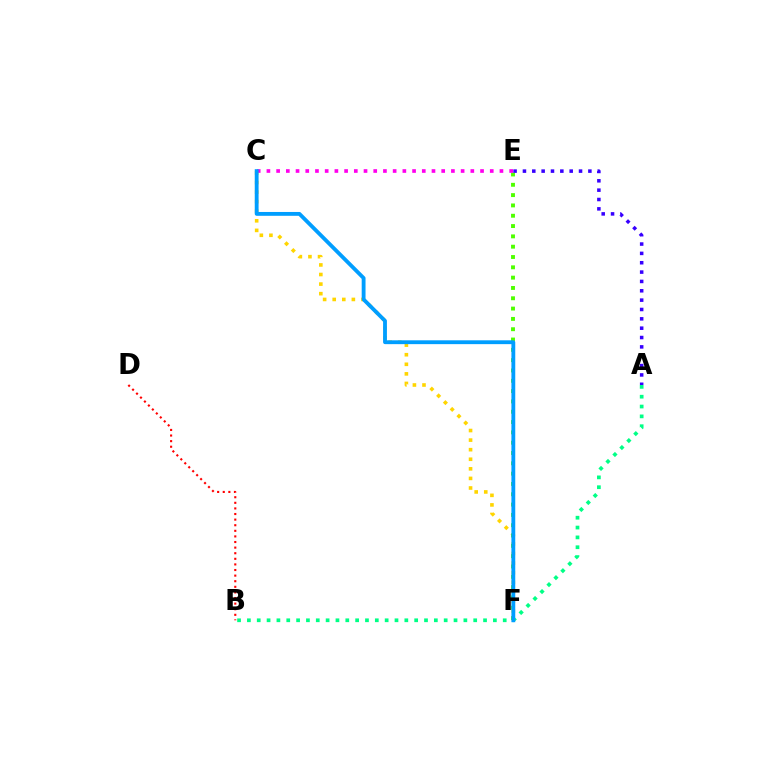{('B', 'D'): [{'color': '#ff0000', 'line_style': 'dotted', 'thickness': 1.52}], ('C', 'F'): [{'color': '#ffd500', 'line_style': 'dotted', 'thickness': 2.6}, {'color': '#009eff', 'line_style': 'solid', 'thickness': 2.76}], ('E', 'F'): [{'color': '#4fff00', 'line_style': 'dotted', 'thickness': 2.8}], ('C', 'E'): [{'color': '#ff00ed', 'line_style': 'dotted', 'thickness': 2.64}], ('A', 'B'): [{'color': '#00ff86', 'line_style': 'dotted', 'thickness': 2.67}], ('A', 'E'): [{'color': '#3700ff', 'line_style': 'dotted', 'thickness': 2.54}]}